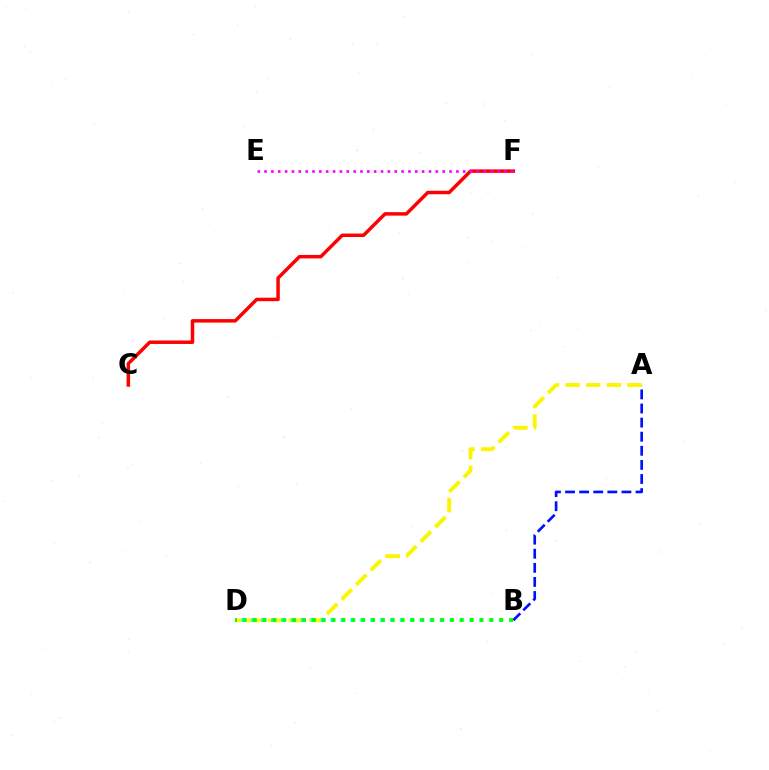{('A', 'B'): [{'color': '#0010ff', 'line_style': 'dashed', 'thickness': 1.92}], ('C', 'F'): [{'color': '#ff0000', 'line_style': 'solid', 'thickness': 2.5}], ('A', 'D'): [{'color': '#fcf500', 'line_style': 'dashed', 'thickness': 2.8}], ('B', 'D'): [{'color': '#00fff6', 'line_style': 'dotted', 'thickness': 2.7}, {'color': '#08ff00', 'line_style': 'dotted', 'thickness': 2.68}], ('E', 'F'): [{'color': '#ee00ff', 'line_style': 'dotted', 'thickness': 1.86}]}